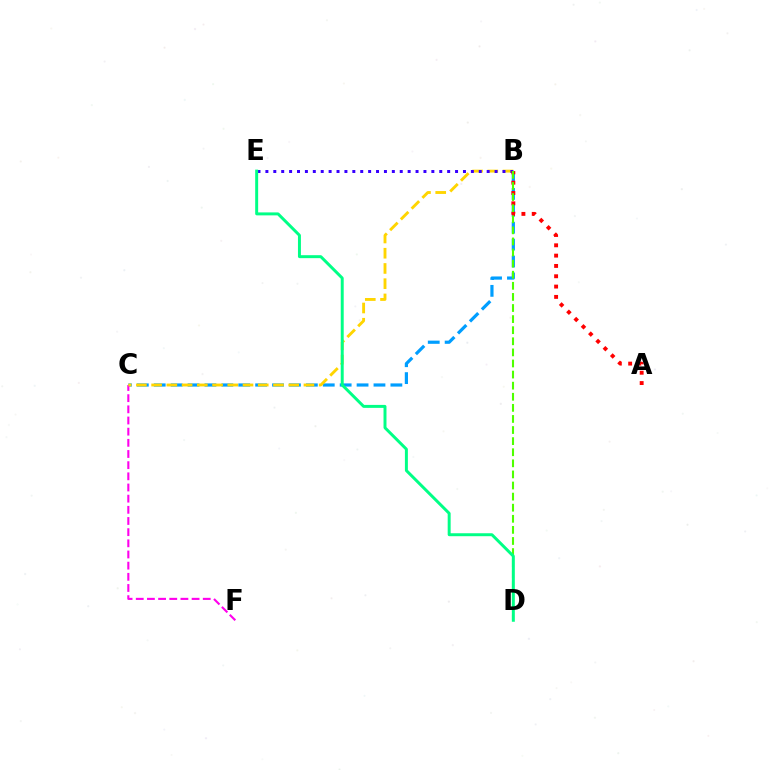{('B', 'C'): [{'color': '#009eff', 'line_style': 'dashed', 'thickness': 2.3}, {'color': '#ffd500', 'line_style': 'dashed', 'thickness': 2.07}], ('C', 'F'): [{'color': '#ff00ed', 'line_style': 'dashed', 'thickness': 1.52}], ('B', 'E'): [{'color': '#3700ff', 'line_style': 'dotted', 'thickness': 2.15}], ('A', 'B'): [{'color': '#ff0000', 'line_style': 'dotted', 'thickness': 2.8}], ('B', 'D'): [{'color': '#4fff00', 'line_style': 'dashed', 'thickness': 1.51}], ('D', 'E'): [{'color': '#00ff86', 'line_style': 'solid', 'thickness': 2.13}]}